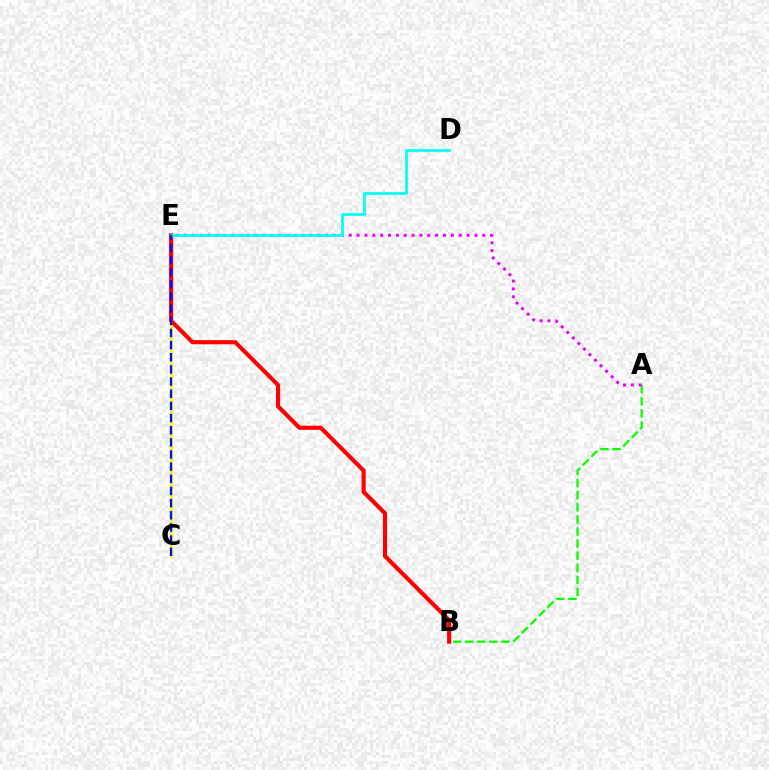{('C', 'E'): [{'color': '#fcf500', 'line_style': 'solid', 'thickness': 2.02}, {'color': '#0010ff', 'line_style': 'dashed', 'thickness': 1.65}], ('A', 'B'): [{'color': '#08ff00', 'line_style': 'dashed', 'thickness': 1.64}], ('B', 'E'): [{'color': '#ff0000', 'line_style': 'solid', 'thickness': 2.96}], ('A', 'E'): [{'color': '#ee00ff', 'line_style': 'dotted', 'thickness': 2.13}], ('D', 'E'): [{'color': '#00fff6', 'line_style': 'solid', 'thickness': 1.96}]}